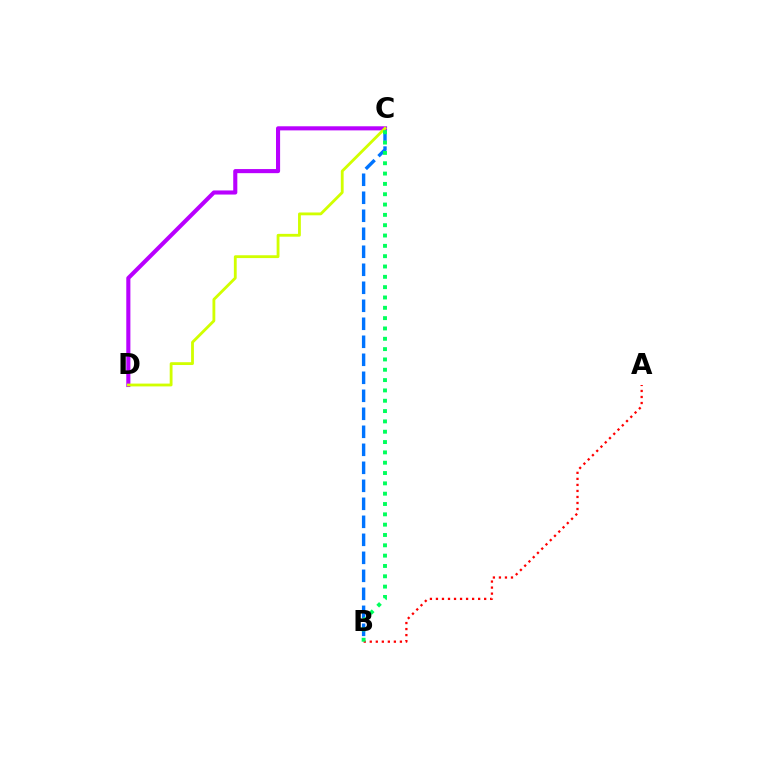{('A', 'B'): [{'color': '#ff0000', 'line_style': 'dotted', 'thickness': 1.64}], ('B', 'C'): [{'color': '#0074ff', 'line_style': 'dashed', 'thickness': 2.45}, {'color': '#00ff5c', 'line_style': 'dotted', 'thickness': 2.81}], ('C', 'D'): [{'color': '#b900ff', 'line_style': 'solid', 'thickness': 2.95}, {'color': '#d1ff00', 'line_style': 'solid', 'thickness': 2.03}]}